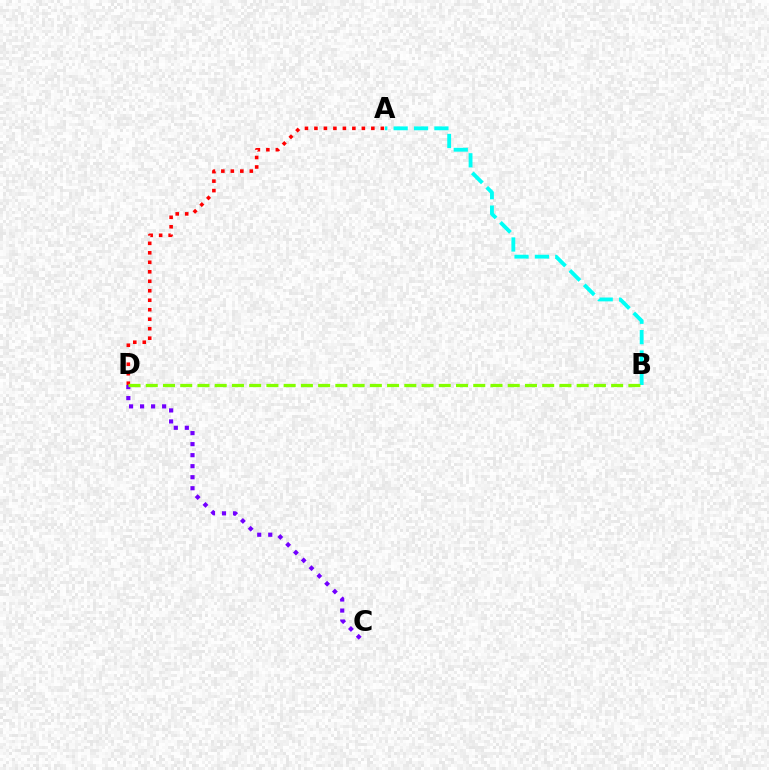{('A', 'D'): [{'color': '#ff0000', 'line_style': 'dotted', 'thickness': 2.58}], ('C', 'D'): [{'color': '#7200ff', 'line_style': 'dotted', 'thickness': 2.99}], ('A', 'B'): [{'color': '#00fff6', 'line_style': 'dashed', 'thickness': 2.77}], ('B', 'D'): [{'color': '#84ff00', 'line_style': 'dashed', 'thickness': 2.34}]}